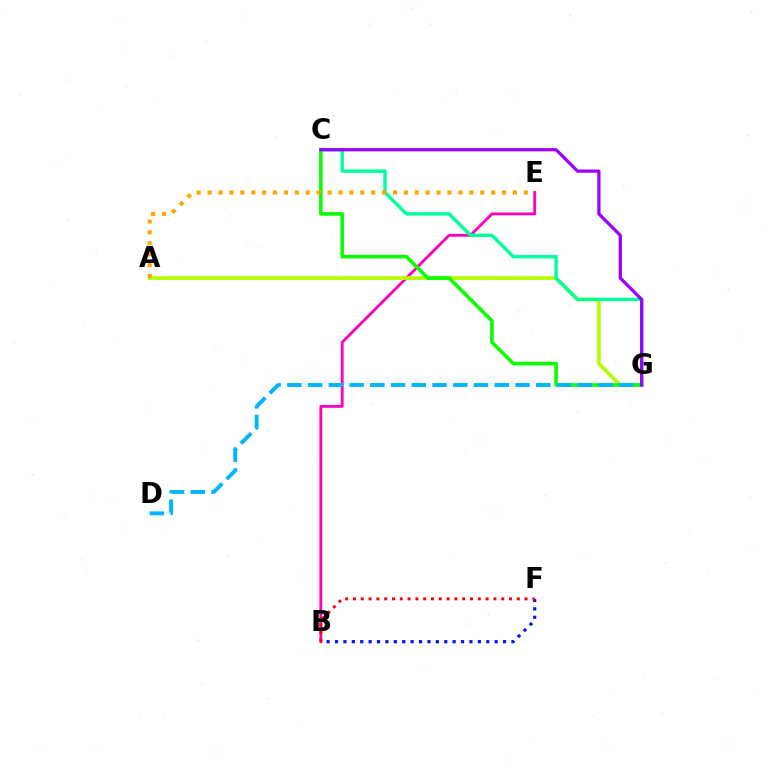{('B', 'F'): [{'color': '#0010ff', 'line_style': 'dotted', 'thickness': 2.28}, {'color': '#ff0000', 'line_style': 'dotted', 'thickness': 2.12}], ('B', 'E'): [{'color': '#ff00bd', 'line_style': 'solid', 'thickness': 2.04}], ('A', 'G'): [{'color': '#b3ff00', 'line_style': 'solid', 'thickness': 2.63}], ('C', 'G'): [{'color': '#08ff00', 'line_style': 'solid', 'thickness': 2.58}, {'color': '#00ff9d', 'line_style': 'solid', 'thickness': 2.44}, {'color': '#9b00ff', 'line_style': 'solid', 'thickness': 2.32}], ('D', 'G'): [{'color': '#00b5ff', 'line_style': 'dashed', 'thickness': 2.82}], ('A', 'E'): [{'color': '#ffa500', 'line_style': 'dotted', 'thickness': 2.96}]}